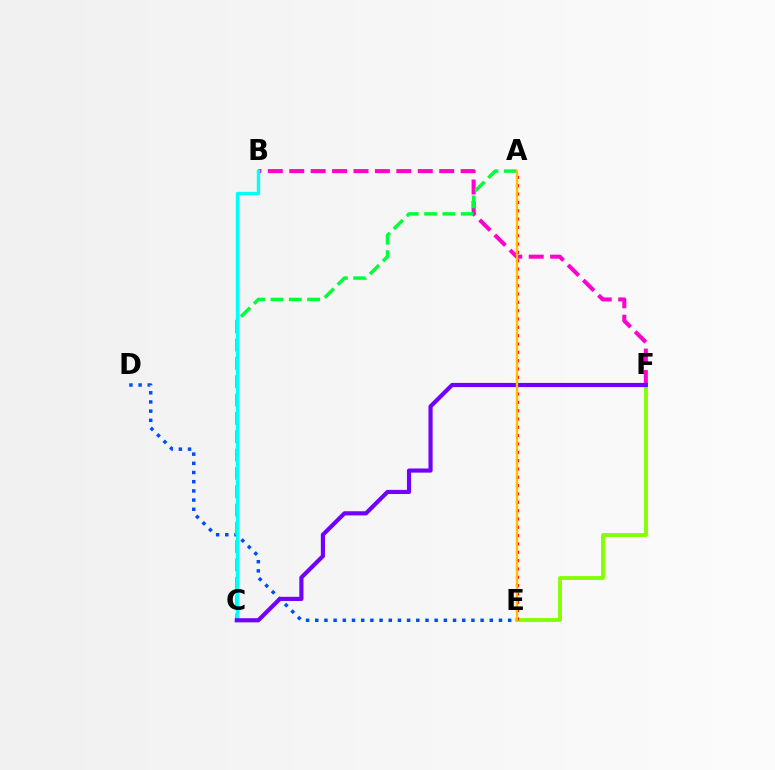{('B', 'F'): [{'color': '#ff00cf', 'line_style': 'dashed', 'thickness': 2.91}], ('E', 'F'): [{'color': '#84ff00', 'line_style': 'solid', 'thickness': 2.78}], ('D', 'E'): [{'color': '#004bff', 'line_style': 'dotted', 'thickness': 2.5}], ('A', 'C'): [{'color': '#00ff39', 'line_style': 'dashed', 'thickness': 2.49}], ('B', 'C'): [{'color': '#00fff6', 'line_style': 'solid', 'thickness': 2.41}], ('A', 'E'): [{'color': '#ff0000', 'line_style': 'dotted', 'thickness': 2.26}, {'color': '#ffbd00', 'line_style': 'solid', 'thickness': 1.66}], ('C', 'F'): [{'color': '#7200ff', 'line_style': 'solid', 'thickness': 2.99}]}